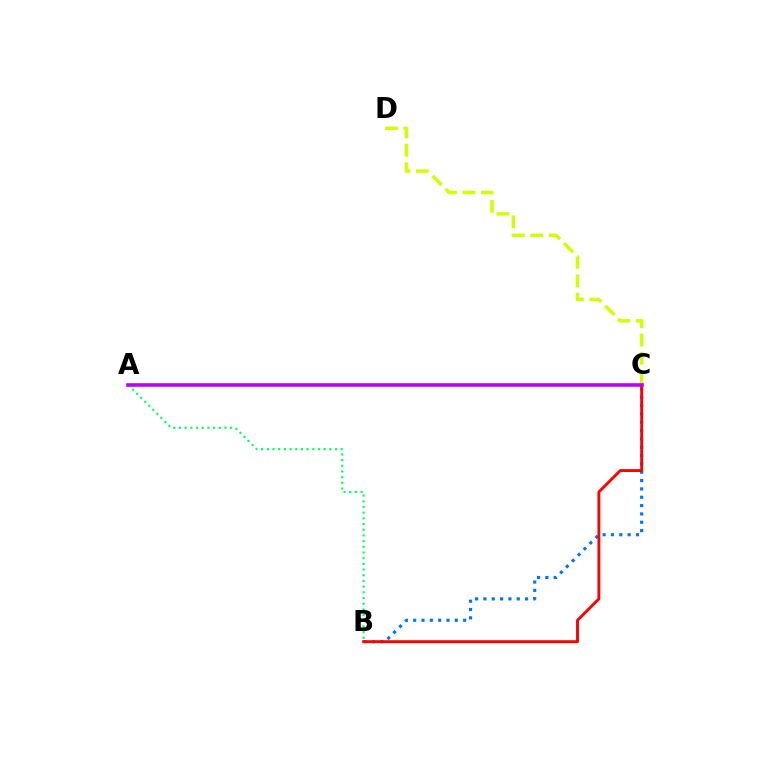{('B', 'C'): [{'color': '#0074ff', 'line_style': 'dotted', 'thickness': 2.26}, {'color': '#ff0000', 'line_style': 'solid', 'thickness': 2.08}], ('A', 'B'): [{'color': '#00ff5c', 'line_style': 'dotted', 'thickness': 1.55}], ('C', 'D'): [{'color': '#d1ff00', 'line_style': 'dashed', 'thickness': 2.51}], ('A', 'C'): [{'color': '#b900ff', 'line_style': 'solid', 'thickness': 2.58}]}